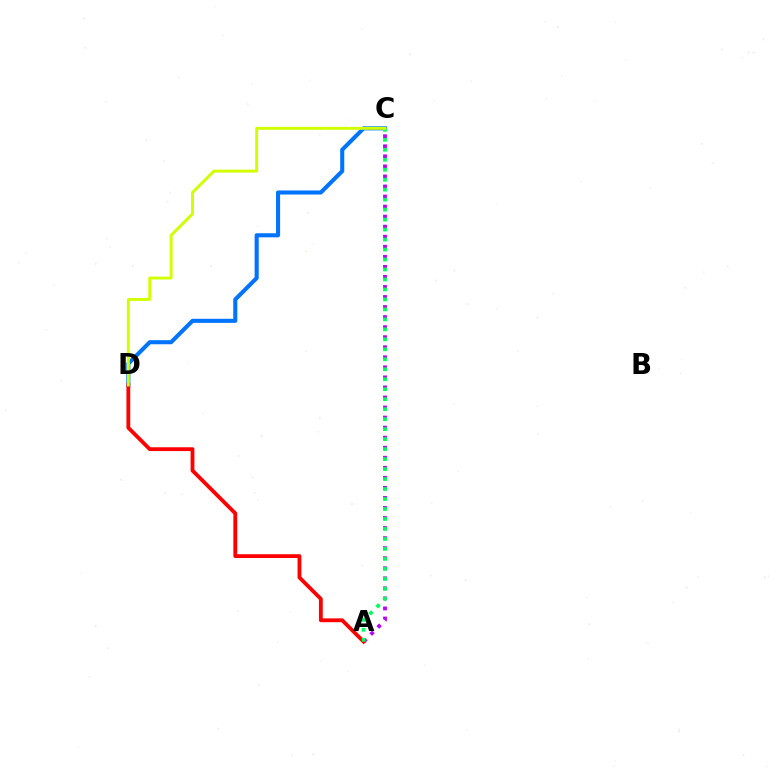{('A', 'C'): [{'color': '#b900ff', 'line_style': 'dotted', 'thickness': 2.73}, {'color': '#00ff5c', 'line_style': 'dotted', 'thickness': 2.71}], ('C', 'D'): [{'color': '#0074ff', 'line_style': 'solid', 'thickness': 2.93}, {'color': '#d1ff00', 'line_style': 'solid', 'thickness': 2.11}], ('A', 'D'): [{'color': '#ff0000', 'line_style': 'solid', 'thickness': 2.75}]}